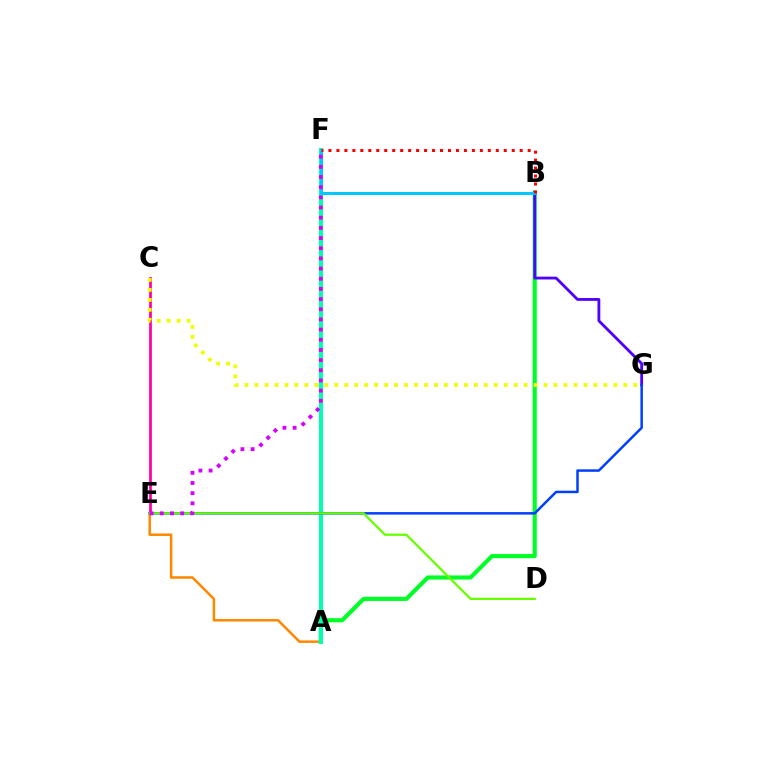{('C', 'E'): [{'color': '#ff00a0', 'line_style': 'solid', 'thickness': 1.96}], ('A', 'E'): [{'color': '#ff8800', 'line_style': 'solid', 'thickness': 1.81}], ('A', 'B'): [{'color': '#00ff27', 'line_style': 'solid', 'thickness': 2.98}], ('B', 'G'): [{'color': '#4f00ff', 'line_style': 'solid', 'thickness': 2.02}], ('A', 'F'): [{'color': '#00ffaf', 'line_style': 'solid', 'thickness': 2.91}], ('B', 'F'): [{'color': '#00c7ff', 'line_style': 'solid', 'thickness': 2.15}, {'color': '#ff0000', 'line_style': 'dotted', 'thickness': 2.17}], ('E', 'G'): [{'color': '#003fff', 'line_style': 'solid', 'thickness': 1.8}], ('D', 'E'): [{'color': '#66ff00', 'line_style': 'solid', 'thickness': 1.63}], ('C', 'G'): [{'color': '#eeff00', 'line_style': 'dotted', 'thickness': 2.71}], ('E', 'F'): [{'color': '#d600ff', 'line_style': 'dotted', 'thickness': 2.76}]}